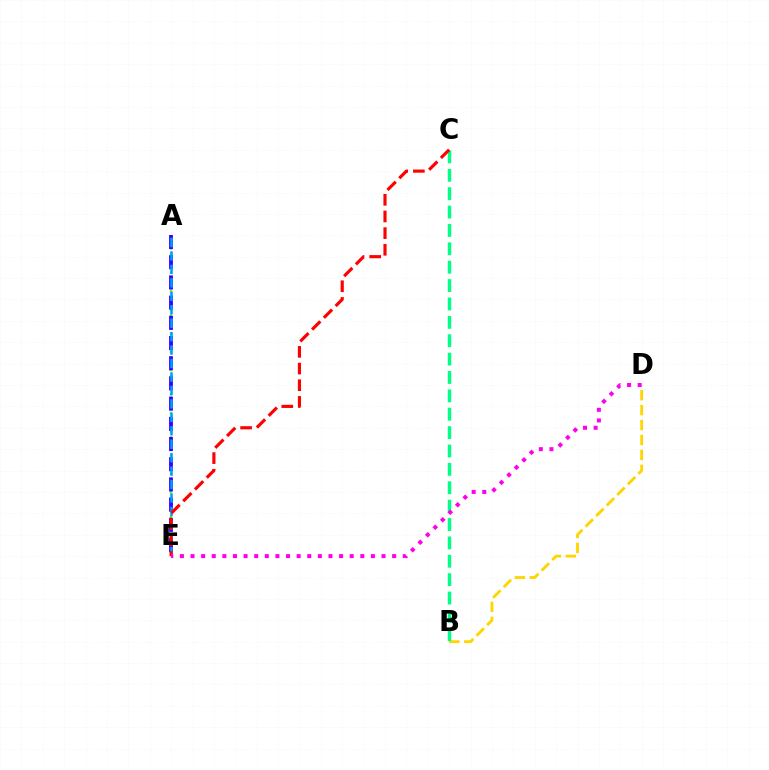{('B', 'D'): [{'color': '#ffd500', 'line_style': 'dashed', 'thickness': 2.03}], ('A', 'E'): [{'color': '#4fff00', 'line_style': 'dotted', 'thickness': 1.66}, {'color': '#3700ff', 'line_style': 'dashed', 'thickness': 2.74}, {'color': '#009eff', 'line_style': 'dashed', 'thickness': 1.83}], ('B', 'C'): [{'color': '#00ff86', 'line_style': 'dashed', 'thickness': 2.5}], ('C', 'E'): [{'color': '#ff0000', 'line_style': 'dashed', 'thickness': 2.26}], ('D', 'E'): [{'color': '#ff00ed', 'line_style': 'dotted', 'thickness': 2.88}]}